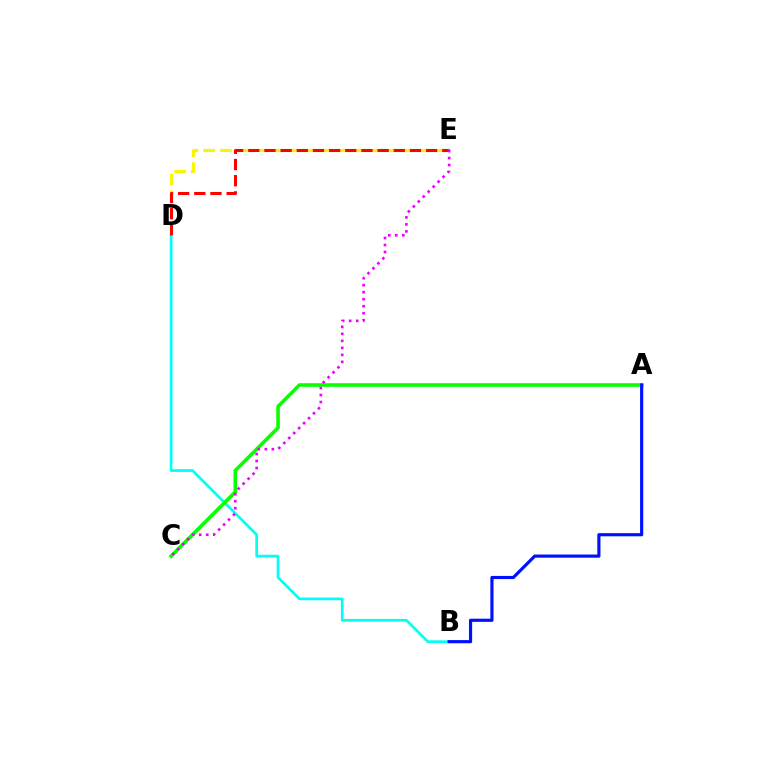{('B', 'D'): [{'color': '#00fff6', 'line_style': 'solid', 'thickness': 1.94}], ('A', 'C'): [{'color': '#08ff00', 'line_style': 'solid', 'thickness': 2.58}], ('D', 'E'): [{'color': '#fcf500', 'line_style': 'dashed', 'thickness': 2.27}, {'color': '#ff0000', 'line_style': 'dashed', 'thickness': 2.2}], ('A', 'B'): [{'color': '#0010ff', 'line_style': 'solid', 'thickness': 2.27}], ('C', 'E'): [{'color': '#ee00ff', 'line_style': 'dotted', 'thickness': 1.9}]}